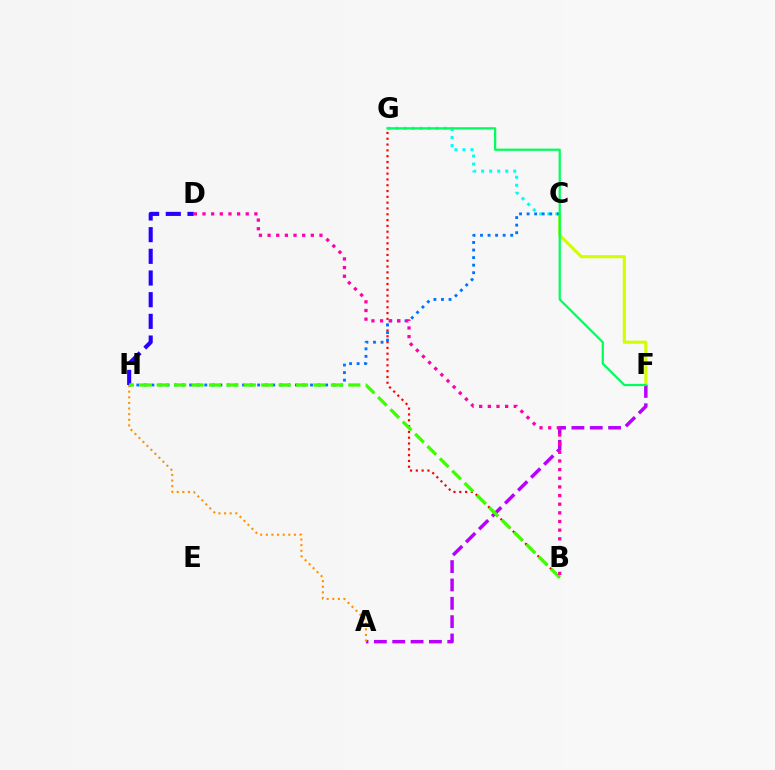{('C', 'G'): [{'color': '#00fff6', 'line_style': 'dotted', 'thickness': 2.18}], ('D', 'H'): [{'color': '#2500ff', 'line_style': 'dashed', 'thickness': 2.94}], ('C', 'F'): [{'color': '#d1ff00', 'line_style': 'solid', 'thickness': 2.26}], ('B', 'G'): [{'color': '#ff0000', 'line_style': 'dotted', 'thickness': 1.58}], ('C', 'H'): [{'color': '#0074ff', 'line_style': 'dotted', 'thickness': 2.05}], ('A', 'F'): [{'color': '#b900ff', 'line_style': 'dashed', 'thickness': 2.49}], ('A', 'H'): [{'color': '#ff9400', 'line_style': 'dotted', 'thickness': 1.53}], ('B', 'H'): [{'color': '#3dff00', 'line_style': 'dashed', 'thickness': 2.37}], ('B', 'D'): [{'color': '#ff00ac', 'line_style': 'dotted', 'thickness': 2.35}], ('F', 'G'): [{'color': '#00ff5c', 'line_style': 'solid', 'thickness': 1.62}]}